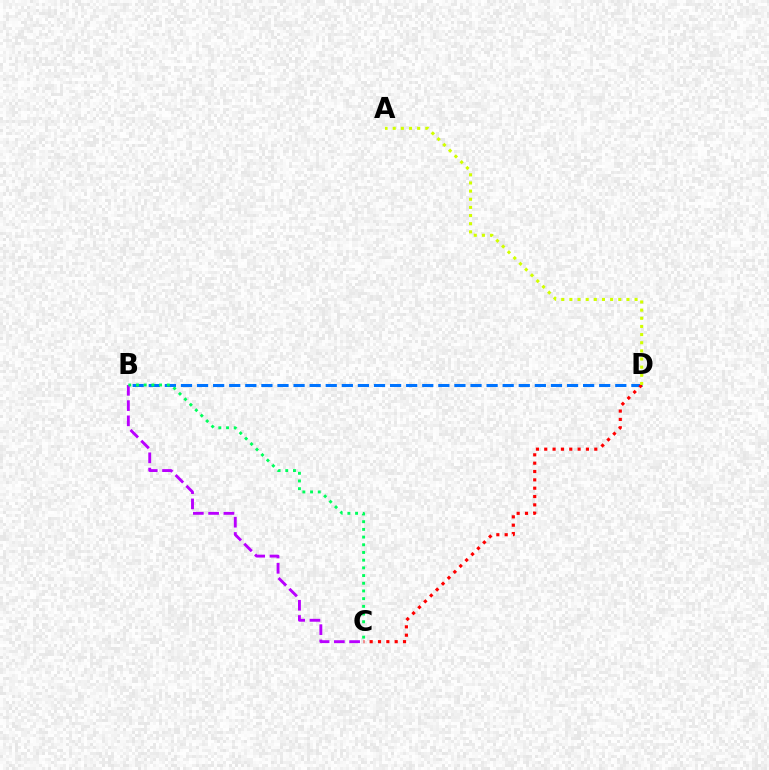{('B', 'D'): [{'color': '#0074ff', 'line_style': 'dashed', 'thickness': 2.19}], ('C', 'D'): [{'color': '#ff0000', 'line_style': 'dotted', 'thickness': 2.27}], ('A', 'D'): [{'color': '#d1ff00', 'line_style': 'dotted', 'thickness': 2.21}], ('B', 'C'): [{'color': '#b900ff', 'line_style': 'dashed', 'thickness': 2.07}, {'color': '#00ff5c', 'line_style': 'dotted', 'thickness': 2.09}]}